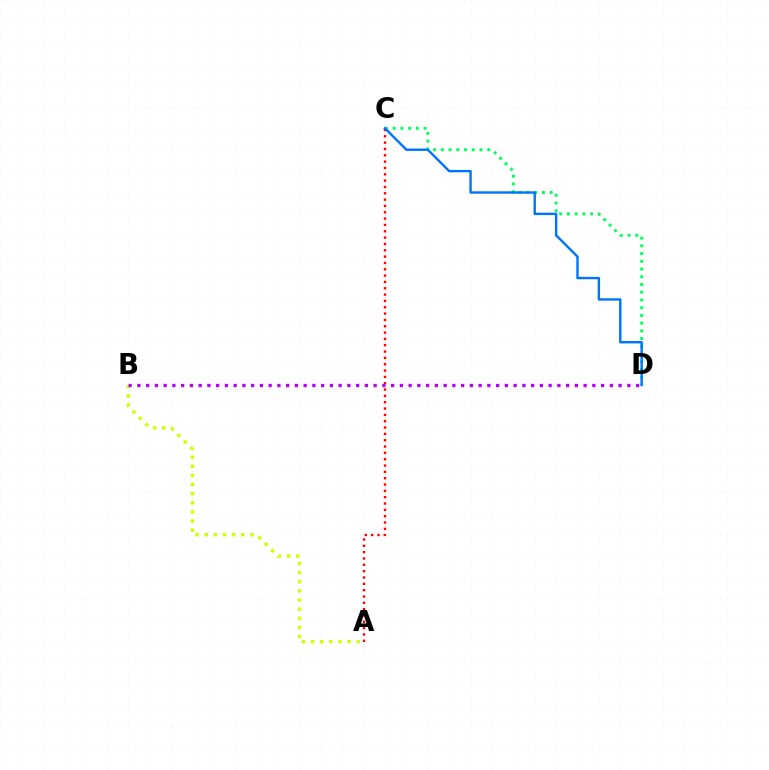{('A', 'C'): [{'color': '#ff0000', 'line_style': 'dotted', 'thickness': 1.72}], ('A', 'B'): [{'color': '#d1ff00', 'line_style': 'dotted', 'thickness': 2.48}], ('C', 'D'): [{'color': '#00ff5c', 'line_style': 'dotted', 'thickness': 2.1}, {'color': '#0074ff', 'line_style': 'solid', 'thickness': 1.73}], ('B', 'D'): [{'color': '#b900ff', 'line_style': 'dotted', 'thickness': 2.38}]}